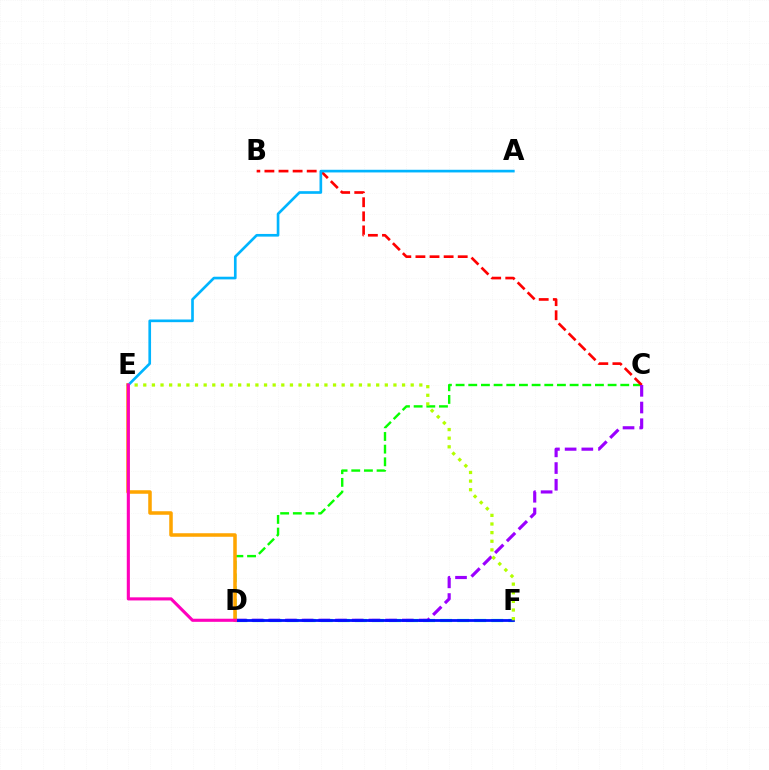{('C', 'D'): [{'color': '#08ff00', 'line_style': 'dashed', 'thickness': 1.72}, {'color': '#9b00ff', 'line_style': 'dashed', 'thickness': 2.27}], ('B', 'C'): [{'color': '#ff0000', 'line_style': 'dashed', 'thickness': 1.92}], ('D', 'F'): [{'color': '#00ff9d', 'line_style': 'dashed', 'thickness': 2.32}, {'color': '#0010ff', 'line_style': 'solid', 'thickness': 1.99}], ('D', 'E'): [{'color': '#ffa500', 'line_style': 'solid', 'thickness': 2.54}, {'color': '#ff00bd', 'line_style': 'solid', 'thickness': 2.23}], ('A', 'E'): [{'color': '#00b5ff', 'line_style': 'solid', 'thickness': 1.92}], ('E', 'F'): [{'color': '#b3ff00', 'line_style': 'dotted', 'thickness': 2.34}]}